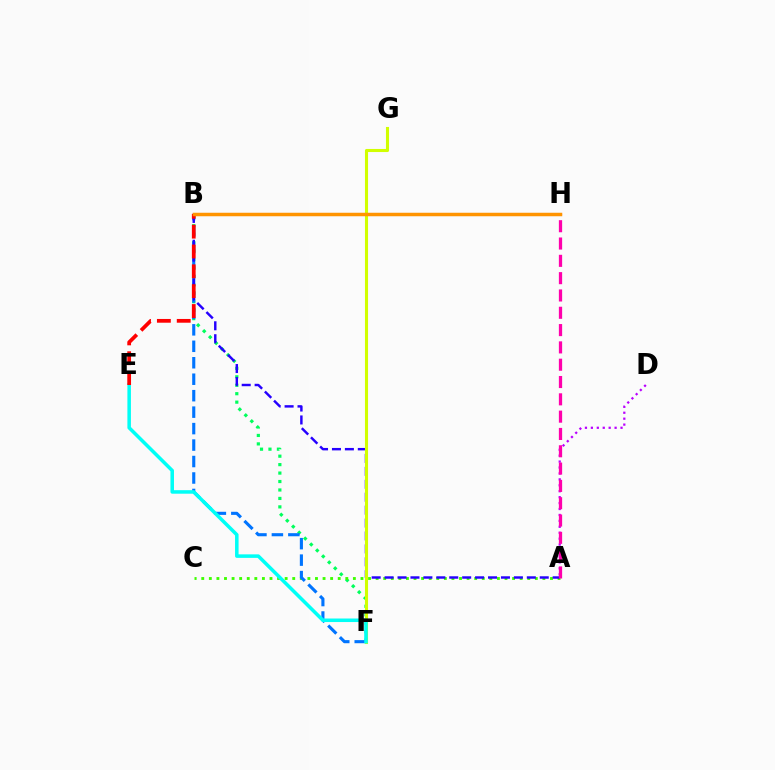{('B', 'F'): [{'color': '#00ff5c', 'line_style': 'dotted', 'thickness': 2.3}, {'color': '#0074ff', 'line_style': 'dashed', 'thickness': 2.24}], ('A', 'C'): [{'color': '#3dff00', 'line_style': 'dotted', 'thickness': 2.06}], ('A', 'B'): [{'color': '#2500ff', 'line_style': 'dashed', 'thickness': 1.76}], ('F', 'G'): [{'color': '#d1ff00', 'line_style': 'solid', 'thickness': 2.22}], ('A', 'D'): [{'color': '#b900ff', 'line_style': 'dotted', 'thickness': 1.61}], ('E', 'F'): [{'color': '#00fff6', 'line_style': 'solid', 'thickness': 2.54}], ('A', 'H'): [{'color': '#ff00ac', 'line_style': 'dashed', 'thickness': 2.35}], ('B', 'E'): [{'color': '#ff0000', 'line_style': 'dashed', 'thickness': 2.7}], ('B', 'H'): [{'color': '#ff9400', 'line_style': 'solid', 'thickness': 2.51}]}